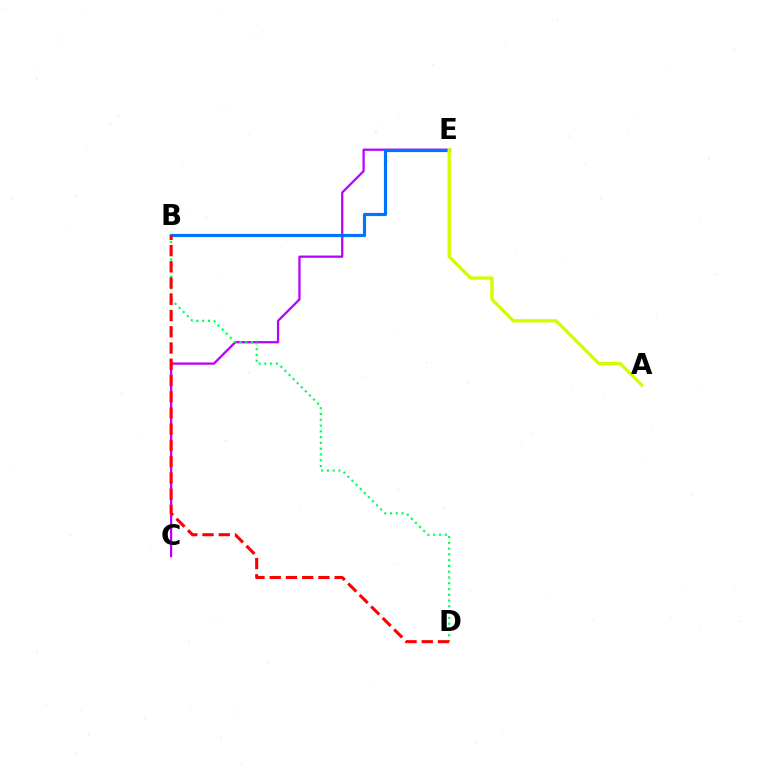{('C', 'E'): [{'color': '#b900ff', 'line_style': 'solid', 'thickness': 1.62}], ('B', 'D'): [{'color': '#00ff5c', 'line_style': 'dotted', 'thickness': 1.57}, {'color': '#ff0000', 'line_style': 'dashed', 'thickness': 2.21}], ('B', 'E'): [{'color': '#0074ff', 'line_style': 'solid', 'thickness': 2.28}], ('A', 'E'): [{'color': '#d1ff00', 'line_style': 'solid', 'thickness': 2.4}]}